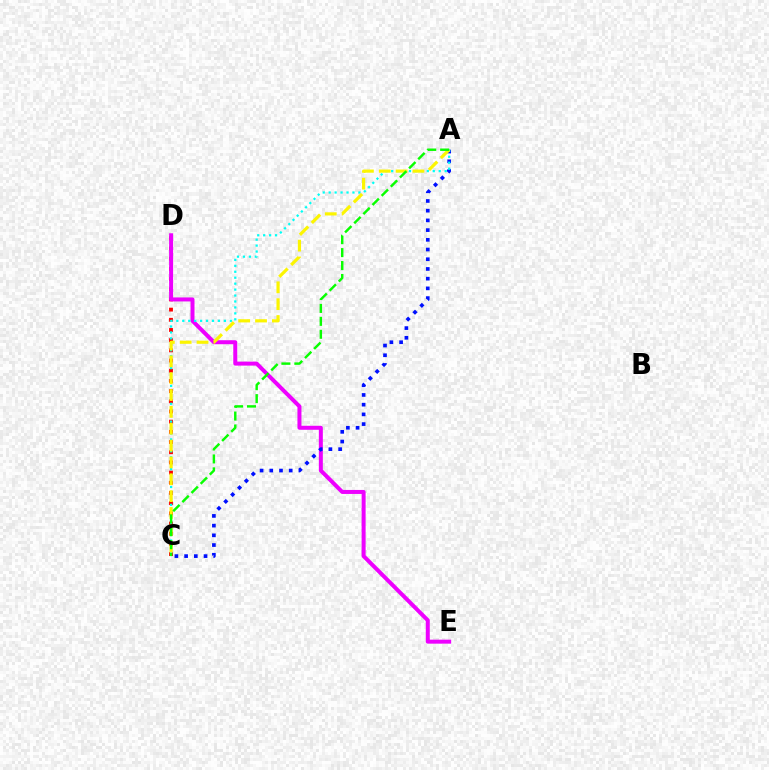{('C', 'D'): [{'color': '#ff0000', 'line_style': 'dotted', 'thickness': 2.77}], ('D', 'E'): [{'color': '#ee00ff', 'line_style': 'solid', 'thickness': 2.88}], ('A', 'C'): [{'color': '#0010ff', 'line_style': 'dotted', 'thickness': 2.64}, {'color': '#00fff6', 'line_style': 'dotted', 'thickness': 1.62}, {'color': '#fcf500', 'line_style': 'dashed', 'thickness': 2.29}, {'color': '#08ff00', 'line_style': 'dashed', 'thickness': 1.76}]}